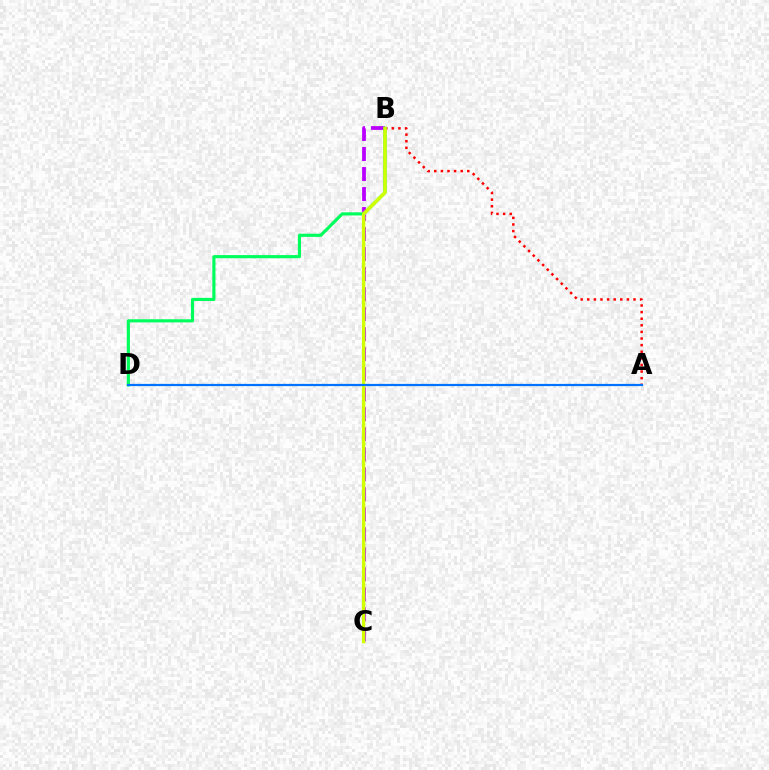{('B', 'C'): [{'color': '#b900ff', 'line_style': 'dashed', 'thickness': 2.72}, {'color': '#d1ff00', 'line_style': 'solid', 'thickness': 2.44}], ('A', 'B'): [{'color': '#ff0000', 'line_style': 'dotted', 'thickness': 1.79}], ('B', 'D'): [{'color': '#00ff5c', 'line_style': 'solid', 'thickness': 2.27}], ('A', 'D'): [{'color': '#0074ff', 'line_style': 'solid', 'thickness': 1.6}]}